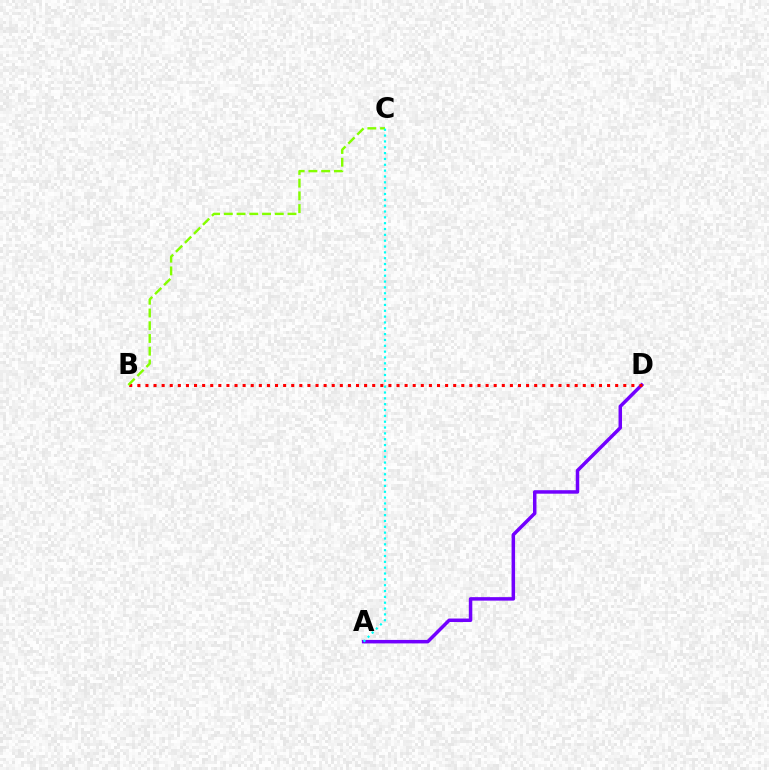{('A', 'D'): [{'color': '#7200ff', 'line_style': 'solid', 'thickness': 2.51}], ('B', 'D'): [{'color': '#ff0000', 'line_style': 'dotted', 'thickness': 2.2}], ('B', 'C'): [{'color': '#84ff00', 'line_style': 'dashed', 'thickness': 1.73}], ('A', 'C'): [{'color': '#00fff6', 'line_style': 'dotted', 'thickness': 1.59}]}